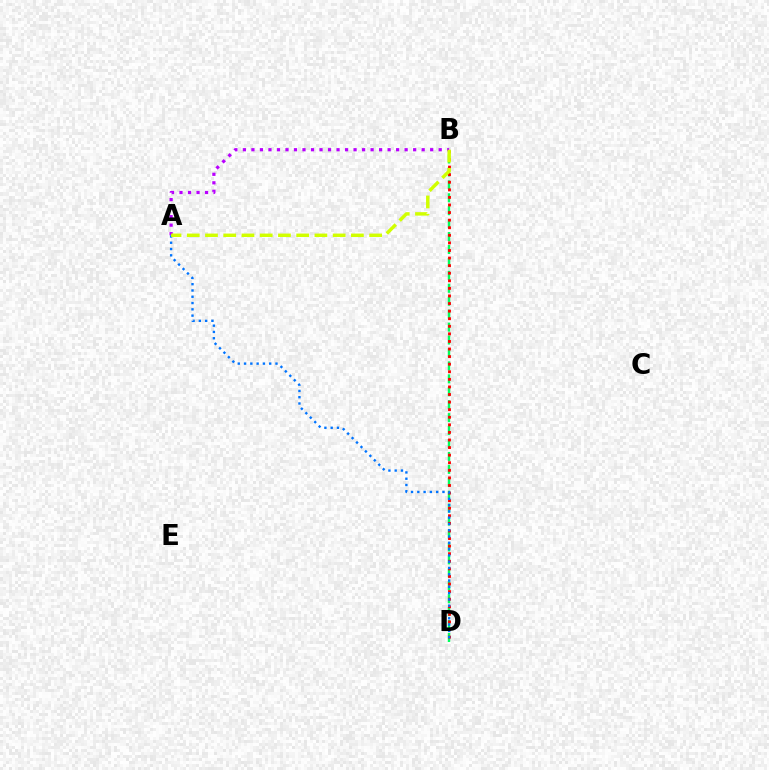{('B', 'D'): [{'color': '#00ff5c', 'line_style': 'dashed', 'thickness': 1.76}, {'color': '#ff0000', 'line_style': 'dotted', 'thickness': 2.06}], ('A', 'B'): [{'color': '#b900ff', 'line_style': 'dotted', 'thickness': 2.31}, {'color': '#d1ff00', 'line_style': 'dashed', 'thickness': 2.48}], ('A', 'D'): [{'color': '#0074ff', 'line_style': 'dotted', 'thickness': 1.71}]}